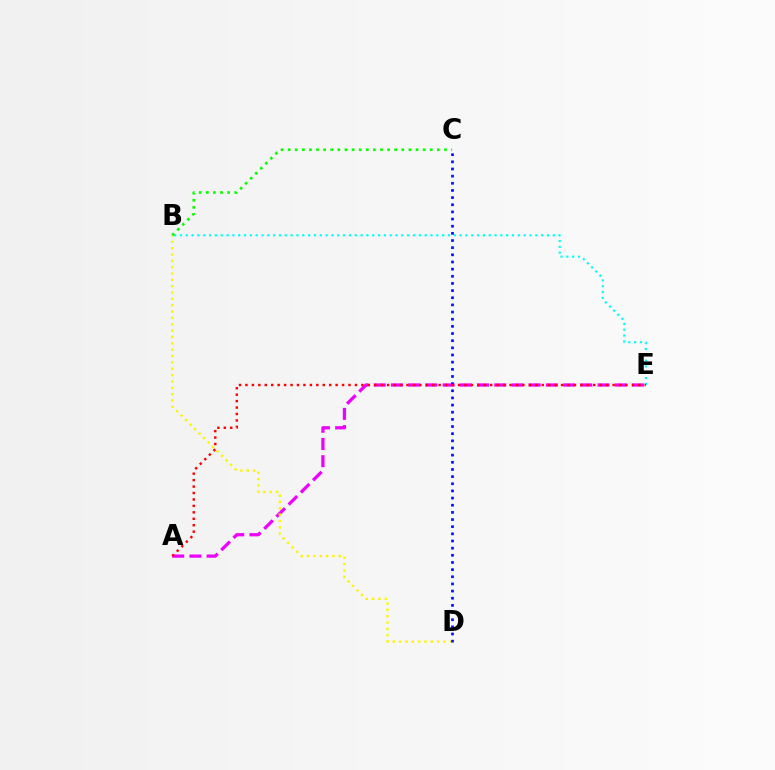{('B', 'E'): [{'color': '#00fff6', 'line_style': 'dotted', 'thickness': 1.58}], ('A', 'E'): [{'color': '#ee00ff', 'line_style': 'dashed', 'thickness': 2.34}, {'color': '#ff0000', 'line_style': 'dotted', 'thickness': 1.75}], ('B', 'D'): [{'color': '#fcf500', 'line_style': 'dotted', 'thickness': 1.72}], ('C', 'D'): [{'color': '#0010ff', 'line_style': 'dotted', 'thickness': 1.94}], ('B', 'C'): [{'color': '#08ff00', 'line_style': 'dotted', 'thickness': 1.93}]}